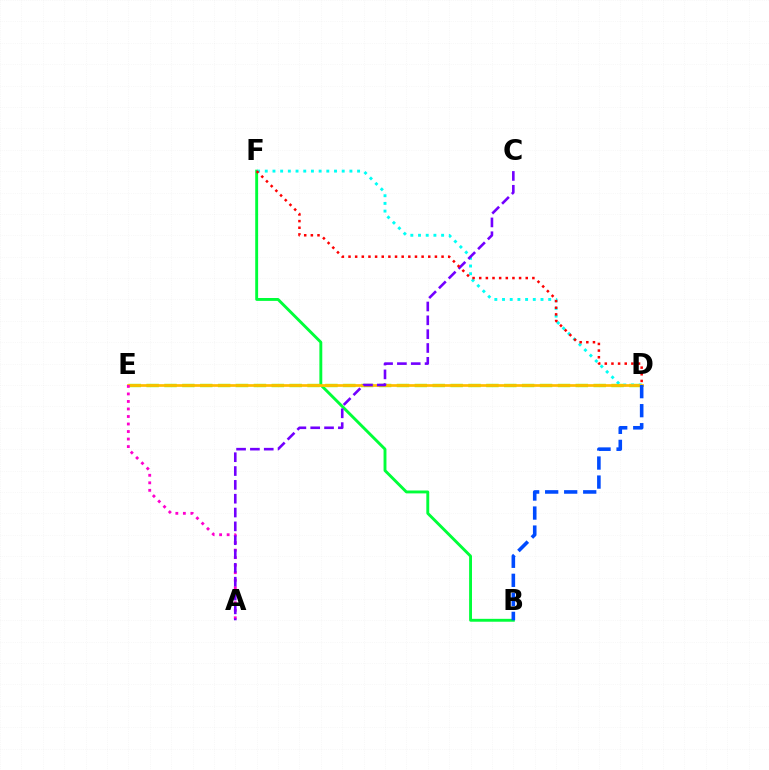{('B', 'F'): [{'color': '#00ff39', 'line_style': 'solid', 'thickness': 2.08}], ('D', 'E'): [{'color': '#84ff00', 'line_style': 'dashed', 'thickness': 2.43}, {'color': '#ffbd00', 'line_style': 'solid', 'thickness': 1.96}], ('D', 'F'): [{'color': '#00fff6', 'line_style': 'dotted', 'thickness': 2.09}, {'color': '#ff0000', 'line_style': 'dotted', 'thickness': 1.81}], ('A', 'E'): [{'color': '#ff00cf', 'line_style': 'dotted', 'thickness': 2.04}], ('A', 'C'): [{'color': '#7200ff', 'line_style': 'dashed', 'thickness': 1.88}], ('B', 'D'): [{'color': '#004bff', 'line_style': 'dashed', 'thickness': 2.59}]}